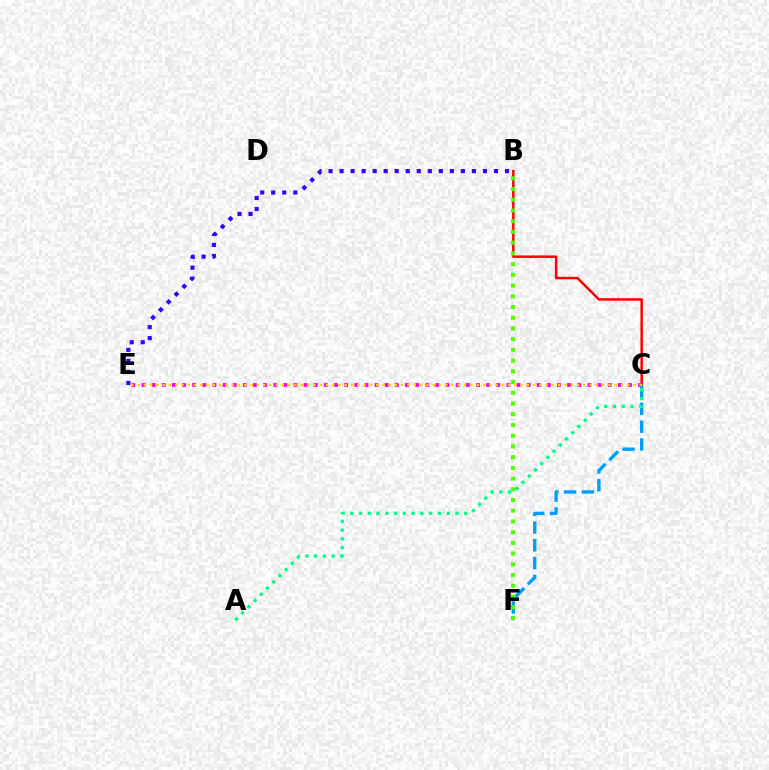{('B', 'C'): [{'color': '#ff0000', 'line_style': 'solid', 'thickness': 1.79}], ('B', 'E'): [{'color': '#3700ff', 'line_style': 'dotted', 'thickness': 3.0}], ('C', 'F'): [{'color': '#009eff', 'line_style': 'dashed', 'thickness': 2.41}], ('C', 'E'): [{'color': '#ff00ed', 'line_style': 'dotted', 'thickness': 2.75}, {'color': '#ffd500', 'line_style': 'dotted', 'thickness': 1.71}], ('B', 'F'): [{'color': '#4fff00', 'line_style': 'dotted', 'thickness': 2.91}], ('A', 'C'): [{'color': '#00ff86', 'line_style': 'dotted', 'thickness': 2.38}]}